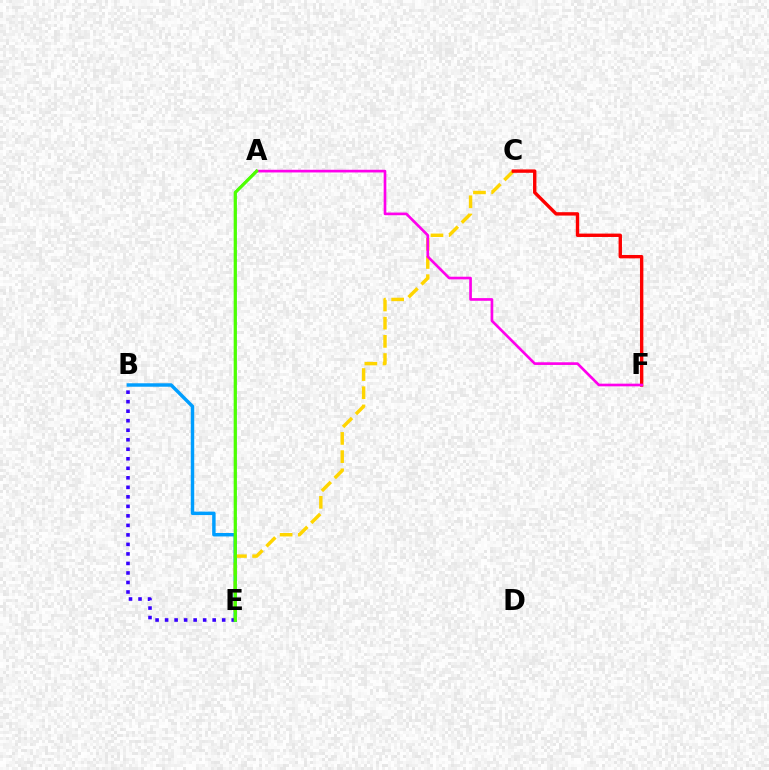{('B', 'E'): [{'color': '#009eff', 'line_style': 'solid', 'thickness': 2.48}, {'color': '#3700ff', 'line_style': 'dotted', 'thickness': 2.59}], ('C', 'E'): [{'color': '#ffd500', 'line_style': 'dashed', 'thickness': 2.47}], ('A', 'E'): [{'color': '#00ff86', 'line_style': 'solid', 'thickness': 1.9}, {'color': '#4fff00', 'line_style': 'solid', 'thickness': 2.26}], ('C', 'F'): [{'color': '#ff0000', 'line_style': 'solid', 'thickness': 2.43}], ('A', 'F'): [{'color': '#ff00ed', 'line_style': 'solid', 'thickness': 1.93}]}